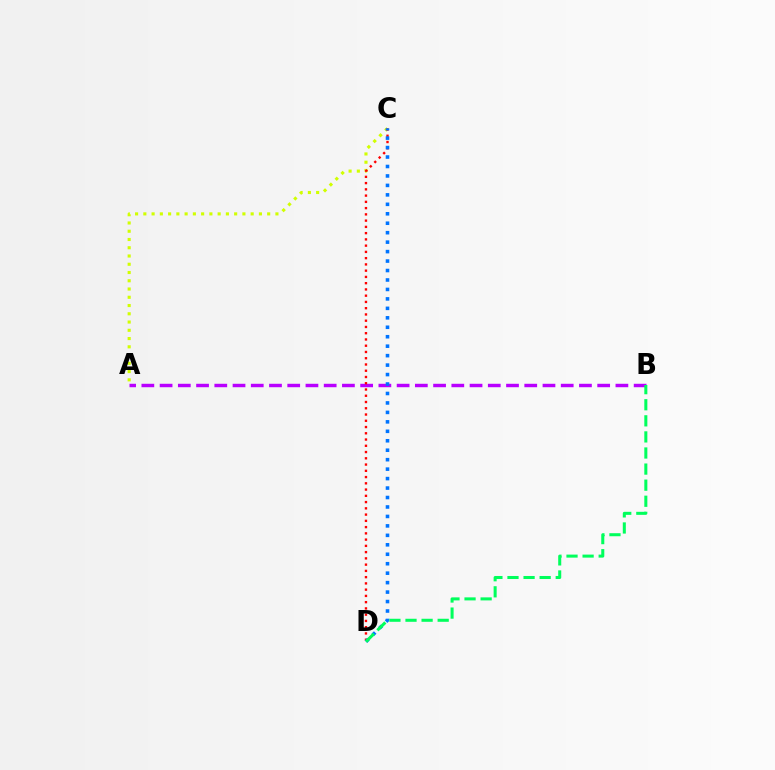{('A', 'C'): [{'color': '#d1ff00', 'line_style': 'dotted', 'thickness': 2.24}], ('A', 'B'): [{'color': '#b900ff', 'line_style': 'dashed', 'thickness': 2.48}], ('C', 'D'): [{'color': '#ff0000', 'line_style': 'dotted', 'thickness': 1.7}, {'color': '#0074ff', 'line_style': 'dotted', 'thickness': 2.57}], ('B', 'D'): [{'color': '#00ff5c', 'line_style': 'dashed', 'thickness': 2.18}]}